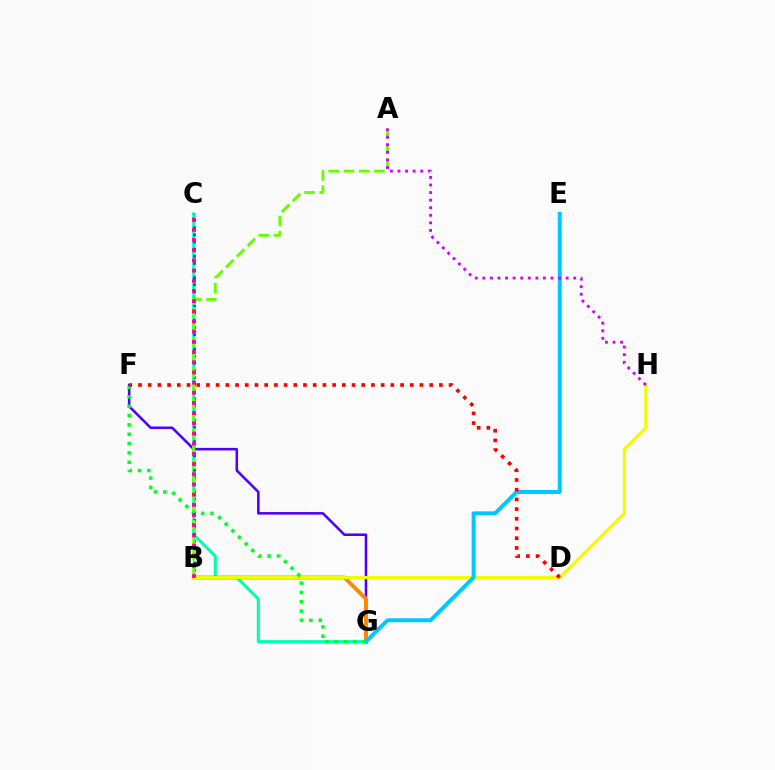{('F', 'G'): [{'color': '#4f00ff', 'line_style': 'solid', 'thickness': 1.83}, {'color': '#00ff27', 'line_style': 'dotted', 'thickness': 2.54}], ('C', 'G'): [{'color': '#00ffaf', 'line_style': 'solid', 'thickness': 2.22}], ('B', 'G'): [{'color': '#ff8800', 'line_style': 'solid', 'thickness': 2.79}], ('B', 'C'): [{'color': '#003fff', 'line_style': 'dotted', 'thickness': 1.94}, {'color': '#ff00a0', 'line_style': 'dotted', 'thickness': 2.77}], ('A', 'B'): [{'color': '#66ff00', 'line_style': 'dashed', 'thickness': 2.07}], ('B', 'H'): [{'color': '#eeff00', 'line_style': 'solid', 'thickness': 2.24}], ('E', 'G'): [{'color': '#00c7ff', 'line_style': 'solid', 'thickness': 2.86}], ('A', 'H'): [{'color': '#d600ff', 'line_style': 'dotted', 'thickness': 2.06}], ('D', 'F'): [{'color': '#ff0000', 'line_style': 'dotted', 'thickness': 2.64}]}